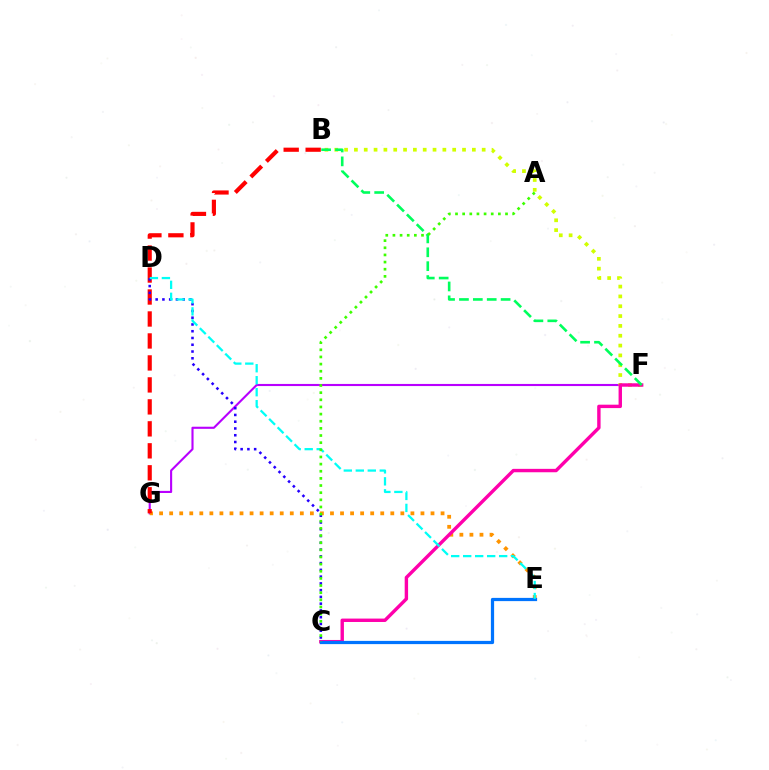{('F', 'G'): [{'color': '#b900ff', 'line_style': 'solid', 'thickness': 1.52}], ('E', 'G'): [{'color': '#ff9400', 'line_style': 'dotted', 'thickness': 2.73}], ('B', 'F'): [{'color': '#d1ff00', 'line_style': 'dotted', 'thickness': 2.67}, {'color': '#00ff5c', 'line_style': 'dashed', 'thickness': 1.89}], ('B', 'G'): [{'color': '#ff0000', 'line_style': 'dashed', 'thickness': 2.99}], ('C', 'D'): [{'color': '#2500ff', 'line_style': 'dotted', 'thickness': 1.84}], ('C', 'F'): [{'color': '#ff00ac', 'line_style': 'solid', 'thickness': 2.45}], ('C', 'E'): [{'color': '#0074ff', 'line_style': 'solid', 'thickness': 2.32}], ('D', 'E'): [{'color': '#00fff6', 'line_style': 'dashed', 'thickness': 1.63}], ('A', 'C'): [{'color': '#3dff00', 'line_style': 'dotted', 'thickness': 1.94}]}